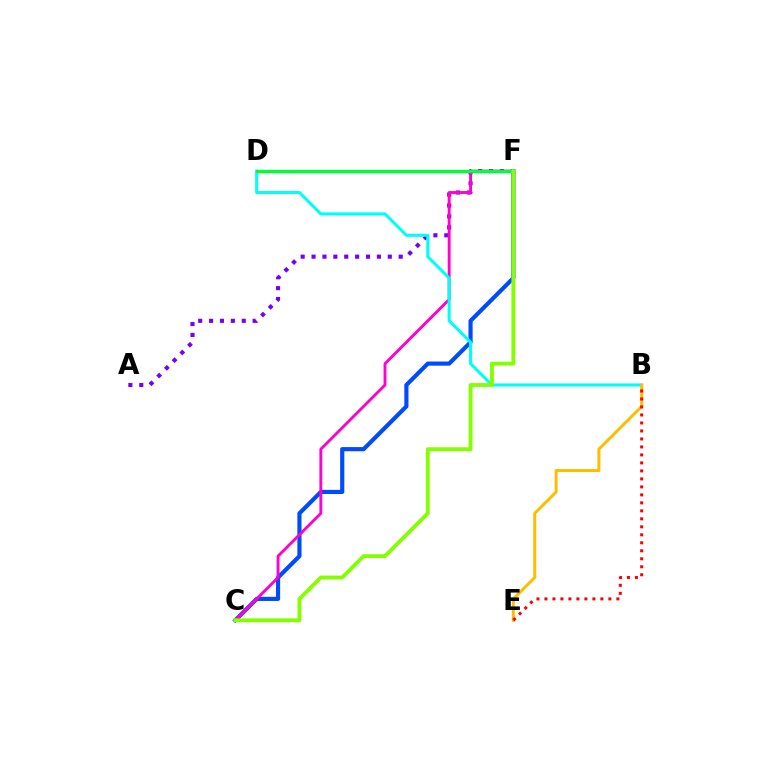{('C', 'F'): [{'color': '#004bff', 'line_style': 'solid', 'thickness': 2.99}, {'color': '#ff00cf', 'line_style': 'solid', 'thickness': 2.07}, {'color': '#84ff00', 'line_style': 'solid', 'thickness': 2.78}], ('A', 'F'): [{'color': '#7200ff', 'line_style': 'dotted', 'thickness': 2.96}], ('B', 'D'): [{'color': '#00fff6', 'line_style': 'solid', 'thickness': 2.22}], ('D', 'F'): [{'color': '#00ff39', 'line_style': 'solid', 'thickness': 2.39}], ('B', 'E'): [{'color': '#ffbd00', 'line_style': 'solid', 'thickness': 2.15}, {'color': '#ff0000', 'line_style': 'dotted', 'thickness': 2.17}]}